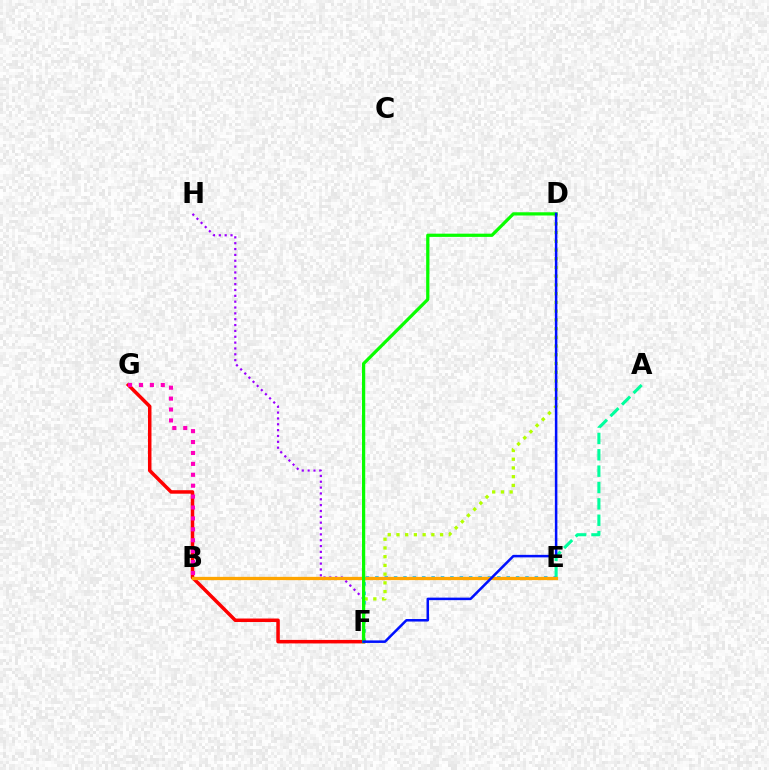{('A', 'E'): [{'color': '#00ff9d', 'line_style': 'dashed', 'thickness': 2.22}], ('F', 'H'): [{'color': '#9b00ff', 'line_style': 'dotted', 'thickness': 1.59}], ('E', 'F'): [{'color': '#00b5ff', 'line_style': 'dotted', 'thickness': 2.55}], ('D', 'F'): [{'color': '#b3ff00', 'line_style': 'dotted', 'thickness': 2.37}, {'color': '#08ff00', 'line_style': 'solid', 'thickness': 2.33}, {'color': '#0010ff', 'line_style': 'solid', 'thickness': 1.81}], ('F', 'G'): [{'color': '#ff0000', 'line_style': 'solid', 'thickness': 2.53}], ('B', 'E'): [{'color': '#ffa500', 'line_style': 'solid', 'thickness': 2.37}], ('B', 'G'): [{'color': '#ff00bd', 'line_style': 'dotted', 'thickness': 2.96}]}